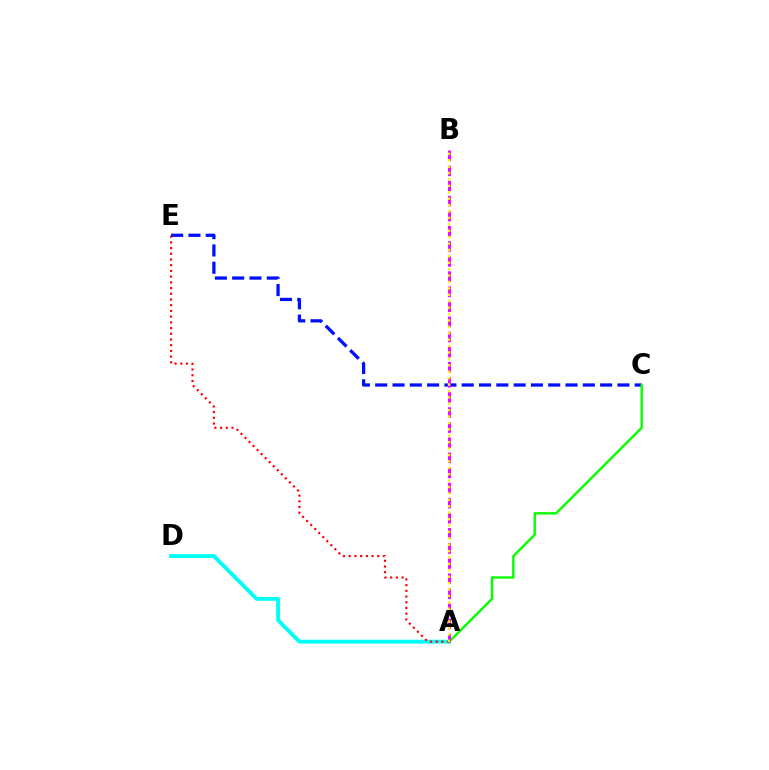{('A', 'D'): [{'color': '#00fff6', 'line_style': 'solid', 'thickness': 2.77}], ('A', 'E'): [{'color': '#ff0000', 'line_style': 'dotted', 'thickness': 1.55}], ('C', 'E'): [{'color': '#0010ff', 'line_style': 'dashed', 'thickness': 2.35}], ('A', 'C'): [{'color': '#08ff00', 'line_style': 'solid', 'thickness': 1.72}], ('A', 'B'): [{'color': '#ee00ff', 'line_style': 'dashed', 'thickness': 2.05}, {'color': '#fcf500', 'line_style': 'dotted', 'thickness': 1.74}]}